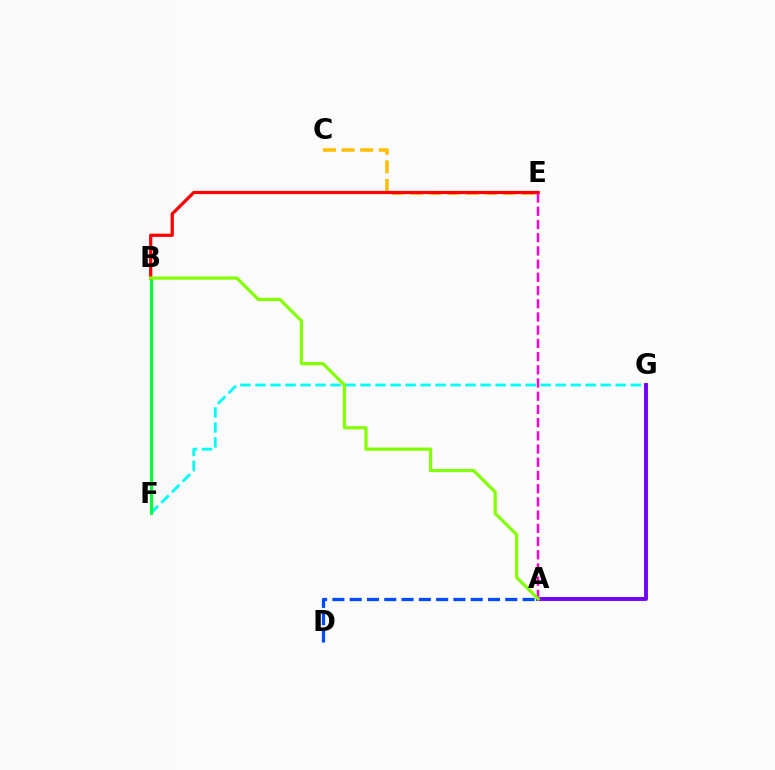{('A', 'D'): [{'color': '#004bff', 'line_style': 'dashed', 'thickness': 2.35}], ('F', 'G'): [{'color': '#00fff6', 'line_style': 'dashed', 'thickness': 2.04}], ('A', 'G'): [{'color': '#7200ff', 'line_style': 'solid', 'thickness': 2.81}], ('B', 'F'): [{'color': '#00ff39', 'line_style': 'solid', 'thickness': 2.21}], ('C', 'E'): [{'color': '#ffbd00', 'line_style': 'dashed', 'thickness': 2.52}], ('B', 'E'): [{'color': '#ff0000', 'line_style': 'solid', 'thickness': 2.32}], ('A', 'E'): [{'color': '#ff00cf', 'line_style': 'dashed', 'thickness': 1.79}], ('A', 'B'): [{'color': '#84ff00', 'line_style': 'solid', 'thickness': 2.32}]}